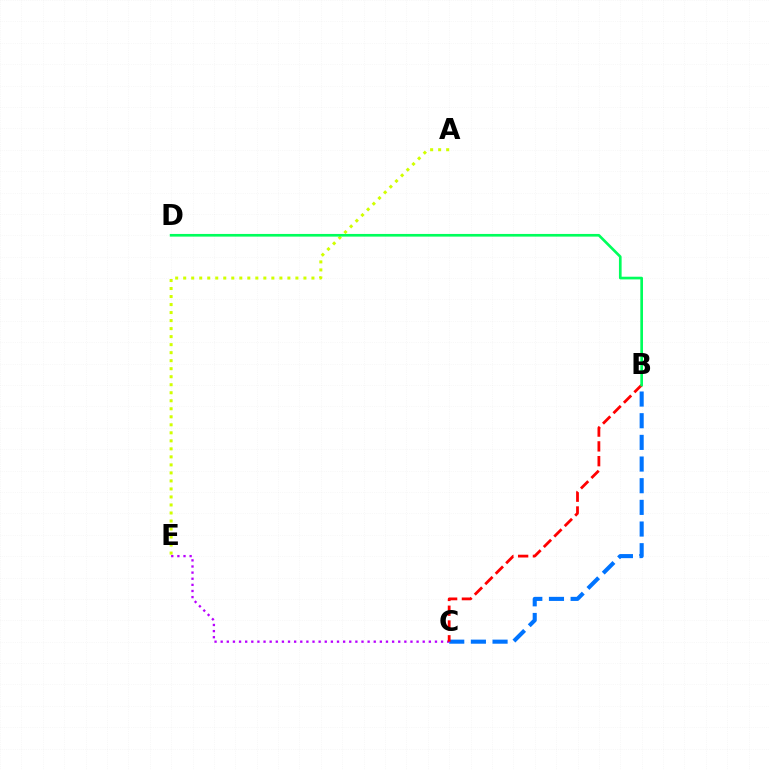{('B', 'C'): [{'color': '#0074ff', 'line_style': 'dashed', 'thickness': 2.94}, {'color': '#ff0000', 'line_style': 'dashed', 'thickness': 2.01}], ('C', 'E'): [{'color': '#b900ff', 'line_style': 'dotted', 'thickness': 1.66}], ('A', 'E'): [{'color': '#d1ff00', 'line_style': 'dotted', 'thickness': 2.18}], ('B', 'D'): [{'color': '#00ff5c', 'line_style': 'solid', 'thickness': 1.93}]}